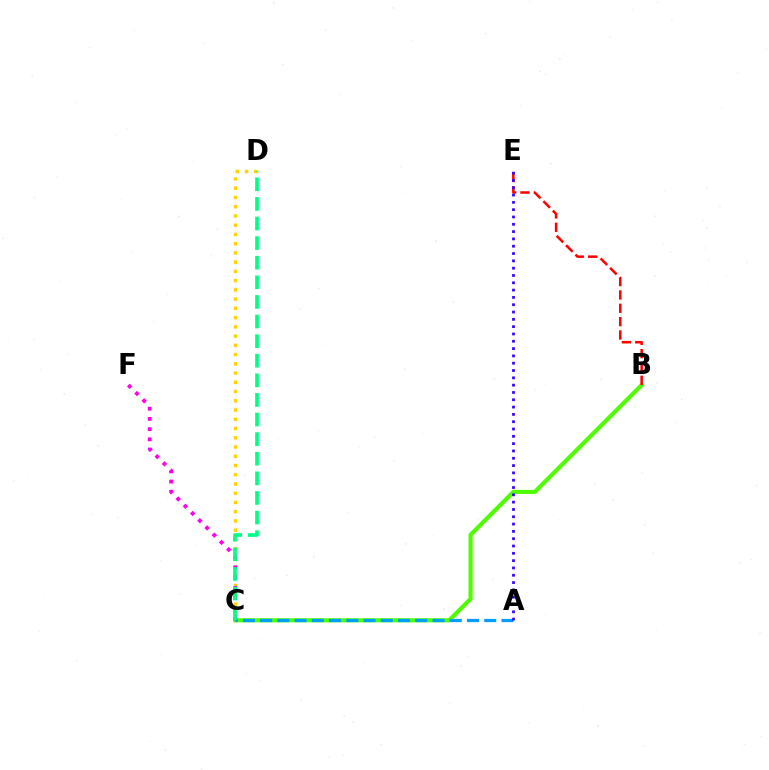{('C', 'D'): [{'color': '#ffd500', 'line_style': 'dotted', 'thickness': 2.51}, {'color': '#00ff86', 'line_style': 'dashed', 'thickness': 2.66}], ('B', 'C'): [{'color': '#4fff00', 'line_style': 'solid', 'thickness': 2.98}], ('B', 'E'): [{'color': '#ff0000', 'line_style': 'dashed', 'thickness': 1.81}], ('C', 'F'): [{'color': '#ff00ed', 'line_style': 'dotted', 'thickness': 2.78}], ('A', 'C'): [{'color': '#009eff', 'line_style': 'dashed', 'thickness': 2.34}], ('A', 'E'): [{'color': '#3700ff', 'line_style': 'dotted', 'thickness': 1.99}]}